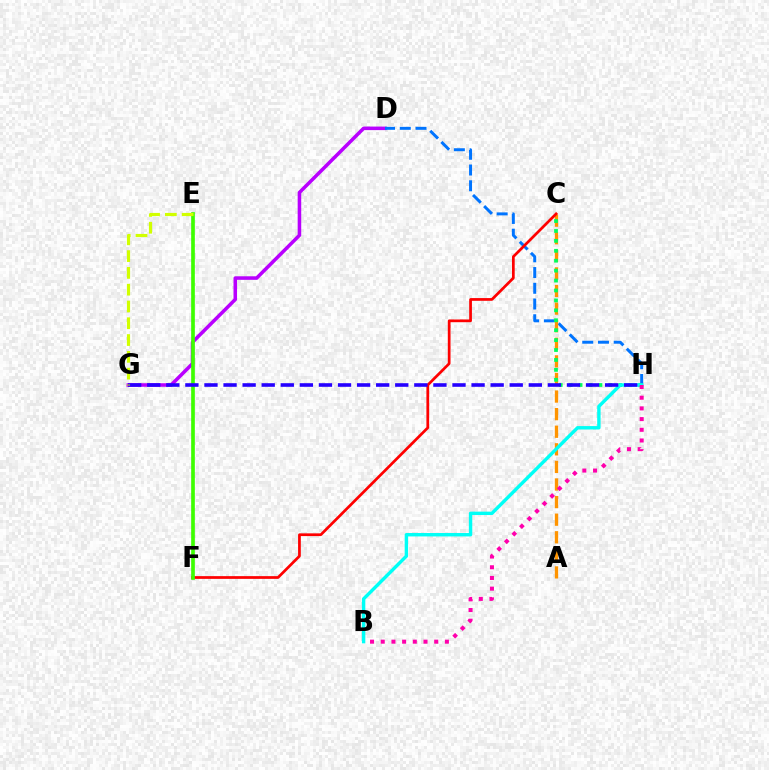{('D', 'G'): [{'color': '#b900ff', 'line_style': 'solid', 'thickness': 2.55}], ('D', 'H'): [{'color': '#0074ff', 'line_style': 'dashed', 'thickness': 2.14}], ('A', 'C'): [{'color': '#ff9400', 'line_style': 'dashed', 'thickness': 2.39}], ('C', 'H'): [{'color': '#00ff5c', 'line_style': 'dotted', 'thickness': 2.7}], ('C', 'F'): [{'color': '#ff0000', 'line_style': 'solid', 'thickness': 1.97}], ('B', 'H'): [{'color': '#00fff6', 'line_style': 'solid', 'thickness': 2.45}, {'color': '#ff00ac', 'line_style': 'dotted', 'thickness': 2.91}], ('E', 'F'): [{'color': '#3dff00', 'line_style': 'solid', 'thickness': 2.65}], ('G', 'H'): [{'color': '#2500ff', 'line_style': 'dashed', 'thickness': 2.59}], ('E', 'G'): [{'color': '#d1ff00', 'line_style': 'dashed', 'thickness': 2.28}]}